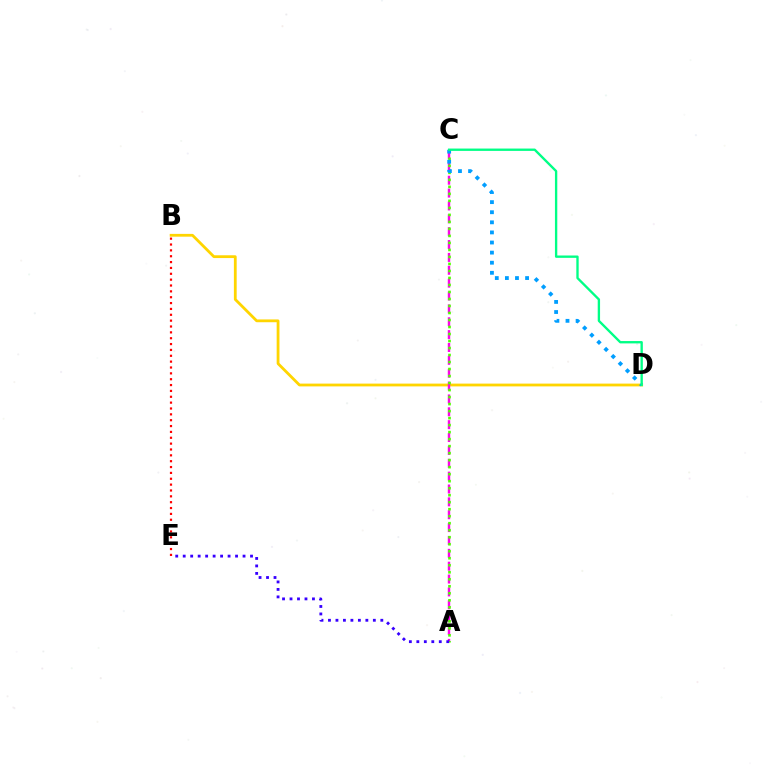{('B', 'D'): [{'color': '#ffd500', 'line_style': 'solid', 'thickness': 2.01}], ('A', 'C'): [{'color': '#ff00ed', 'line_style': 'dashed', 'thickness': 1.75}, {'color': '#4fff00', 'line_style': 'dotted', 'thickness': 1.9}], ('B', 'E'): [{'color': '#ff0000', 'line_style': 'dotted', 'thickness': 1.59}], ('C', 'D'): [{'color': '#009eff', 'line_style': 'dotted', 'thickness': 2.74}, {'color': '#00ff86', 'line_style': 'solid', 'thickness': 1.69}], ('A', 'E'): [{'color': '#3700ff', 'line_style': 'dotted', 'thickness': 2.03}]}